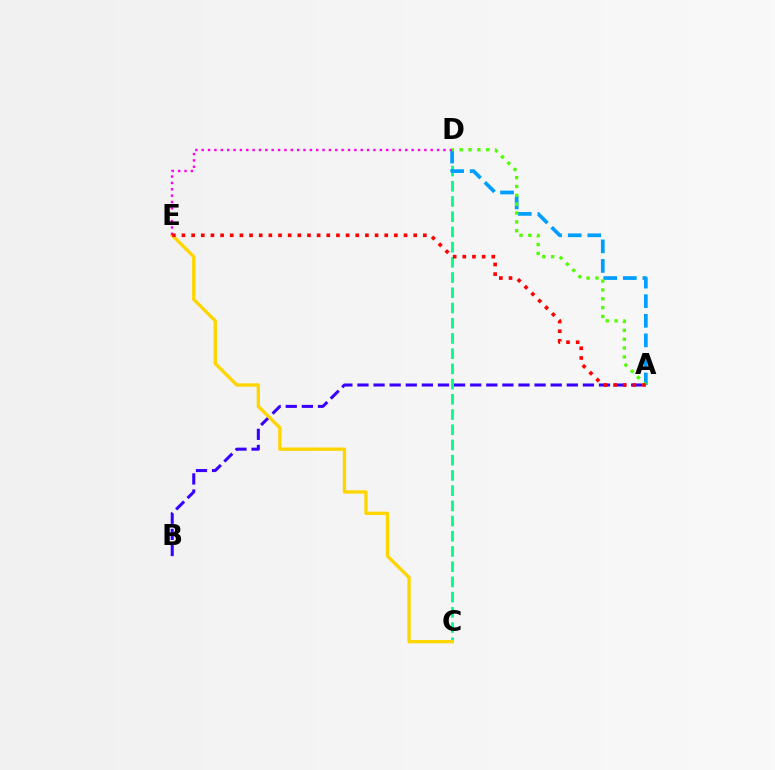{('A', 'B'): [{'color': '#3700ff', 'line_style': 'dashed', 'thickness': 2.19}], ('C', 'D'): [{'color': '#00ff86', 'line_style': 'dashed', 'thickness': 2.07}], ('A', 'D'): [{'color': '#009eff', 'line_style': 'dashed', 'thickness': 2.66}, {'color': '#4fff00', 'line_style': 'dotted', 'thickness': 2.4}], ('C', 'E'): [{'color': '#ffd500', 'line_style': 'solid', 'thickness': 2.39}], ('D', 'E'): [{'color': '#ff00ed', 'line_style': 'dotted', 'thickness': 1.73}], ('A', 'E'): [{'color': '#ff0000', 'line_style': 'dotted', 'thickness': 2.62}]}